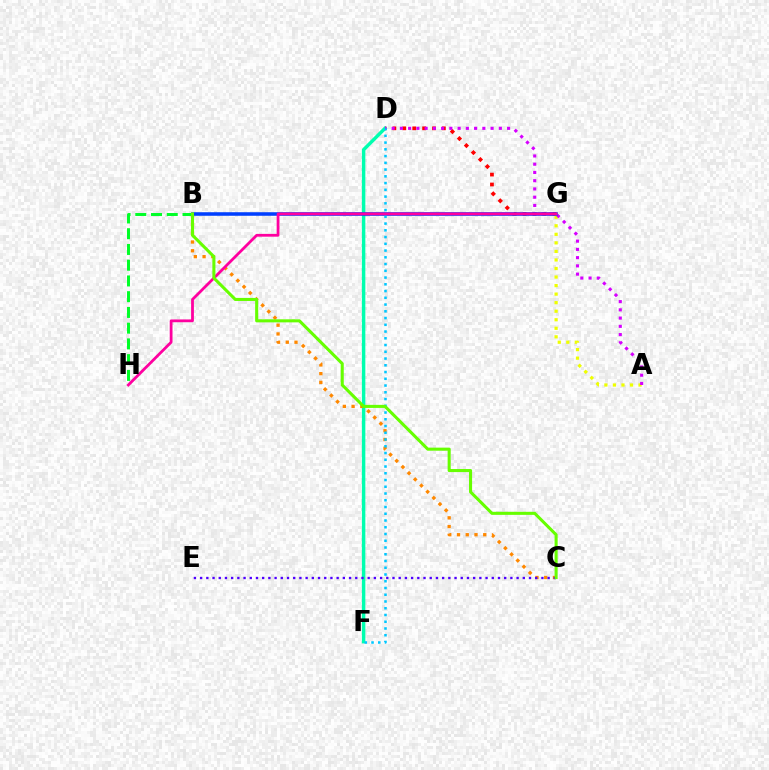{('D', 'G'): [{'color': '#ff0000', 'line_style': 'dotted', 'thickness': 2.69}], ('D', 'F'): [{'color': '#00ffaf', 'line_style': 'solid', 'thickness': 2.48}, {'color': '#00c7ff', 'line_style': 'dotted', 'thickness': 1.83}], ('A', 'G'): [{'color': '#eeff00', 'line_style': 'dotted', 'thickness': 2.32}], ('B', 'C'): [{'color': '#ff8800', 'line_style': 'dotted', 'thickness': 2.38}, {'color': '#66ff00', 'line_style': 'solid', 'thickness': 2.2}], ('A', 'D'): [{'color': '#d600ff', 'line_style': 'dotted', 'thickness': 2.24}], ('B', 'H'): [{'color': '#00ff27', 'line_style': 'dashed', 'thickness': 2.14}], ('C', 'E'): [{'color': '#4f00ff', 'line_style': 'dotted', 'thickness': 1.69}], ('B', 'G'): [{'color': '#003fff', 'line_style': 'solid', 'thickness': 2.56}], ('G', 'H'): [{'color': '#ff00a0', 'line_style': 'solid', 'thickness': 2.0}]}